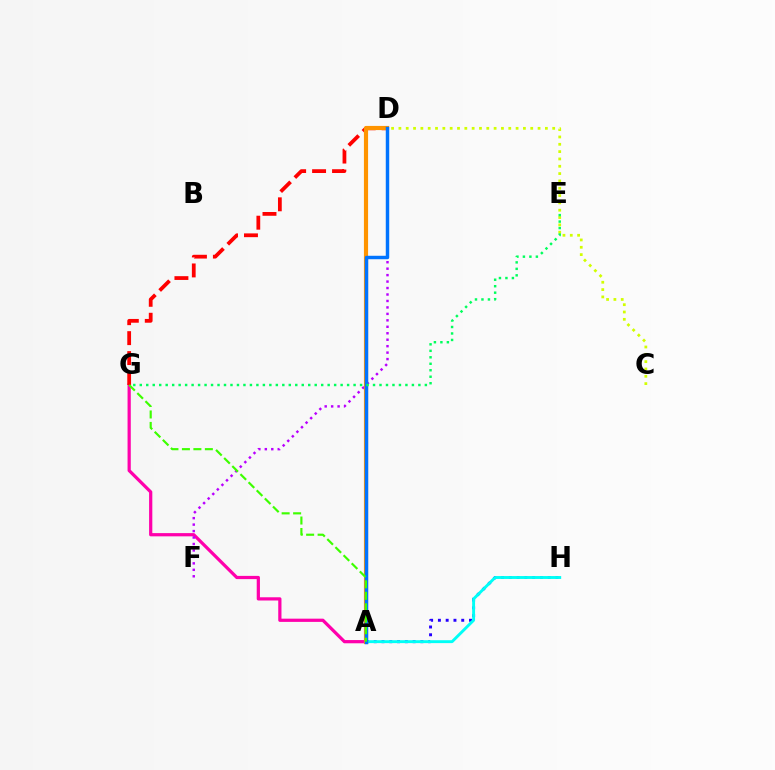{('A', 'G'): [{'color': '#ff00ac', 'line_style': 'solid', 'thickness': 2.32}, {'color': '#3dff00', 'line_style': 'dashed', 'thickness': 1.56}], ('A', 'H'): [{'color': '#2500ff', 'line_style': 'dotted', 'thickness': 2.11}, {'color': '#00fff6', 'line_style': 'solid', 'thickness': 2.09}], ('D', 'F'): [{'color': '#b900ff', 'line_style': 'dotted', 'thickness': 1.75}], ('D', 'G'): [{'color': '#ff0000', 'line_style': 'dashed', 'thickness': 2.71}], ('A', 'D'): [{'color': '#ff9400', 'line_style': 'solid', 'thickness': 2.99}, {'color': '#0074ff', 'line_style': 'solid', 'thickness': 2.48}], ('C', 'D'): [{'color': '#d1ff00', 'line_style': 'dotted', 'thickness': 1.99}], ('E', 'G'): [{'color': '#00ff5c', 'line_style': 'dotted', 'thickness': 1.76}]}